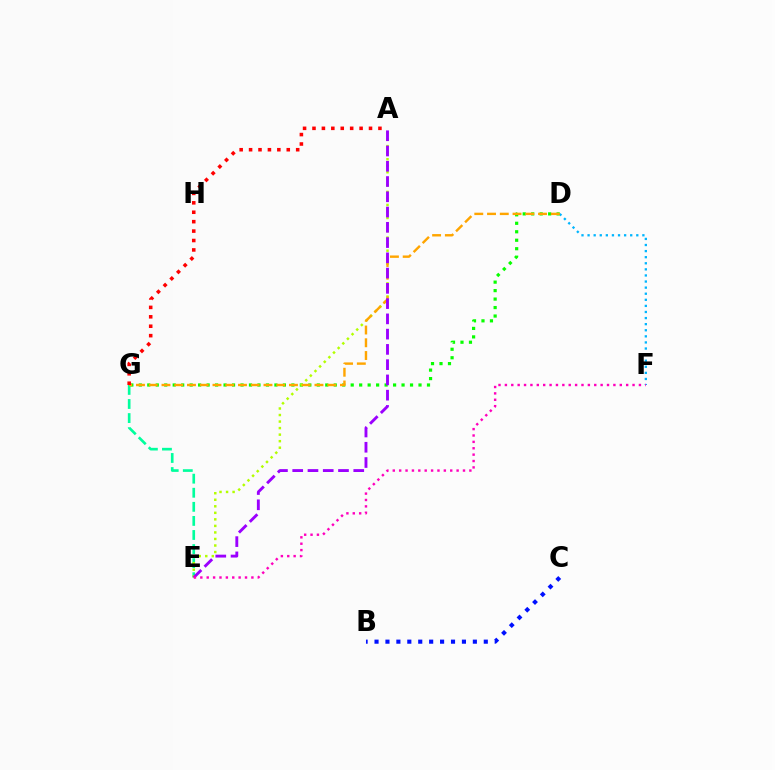{('D', 'F'): [{'color': '#00b5ff', 'line_style': 'dotted', 'thickness': 1.65}], ('E', 'G'): [{'color': '#00ff9d', 'line_style': 'dashed', 'thickness': 1.91}], ('D', 'G'): [{'color': '#08ff00', 'line_style': 'dotted', 'thickness': 2.3}, {'color': '#ffa500', 'line_style': 'dashed', 'thickness': 1.73}], ('A', 'E'): [{'color': '#b3ff00', 'line_style': 'dotted', 'thickness': 1.78}, {'color': '#9b00ff', 'line_style': 'dashed', 'thickness': 2.07}], ('B', 'C'): [{'color': '#0010ff', 'line_style': 'dotted', 'thickness': 2.97}], ('A', 'G'): [{'color': '#ff0000', 'line_style': 'dotted', 'thickness': 2.56}], ('E', 'F'): [{'color': '#ff00bd', 'line_style': 'dotted', 'thickness': 1.73}]}